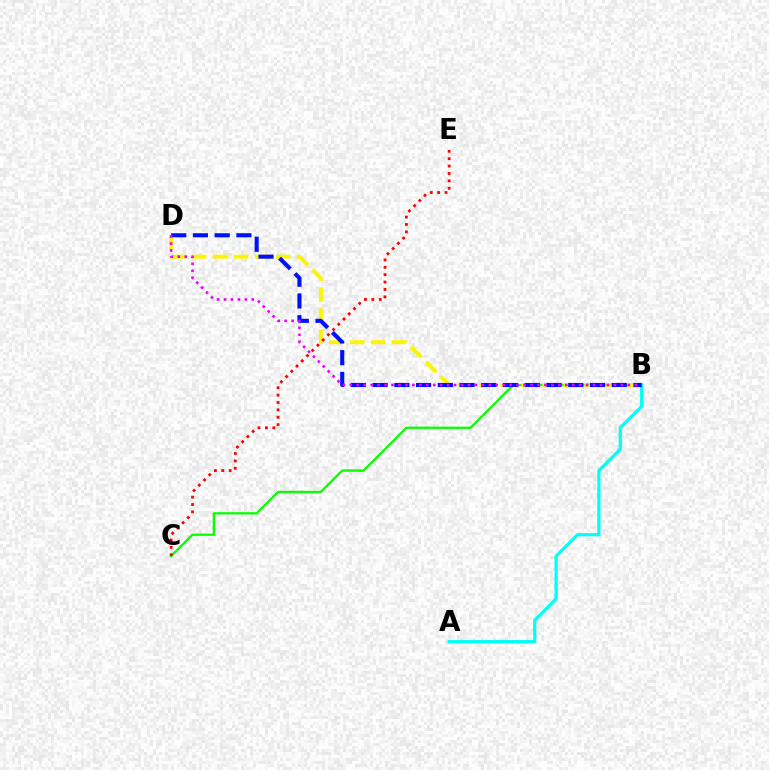{('B', 'C'): [{'color': '#08ff00', 'line_style': 'solid', 'thickness': 1.65}], ('B', 'D'): [{'color': '#fcf500', 'line_style': 'dashed', 'thickness': 2.86}, {'color': '#0010ff', 'line_style': 'dashed', 'thickness': 2.95}, {'color': '#ee00ff', 'line_style': 'dotted', 'thickness': 1.89}], ('A', 'B'): [{'color': '#00fff6', 'line_style': 'solid', 'thickness': 2.32}], ('C', 'E'): [{'color': '#ff0000', 'line_style': 'dotted', 'thickness': 2.01}]}